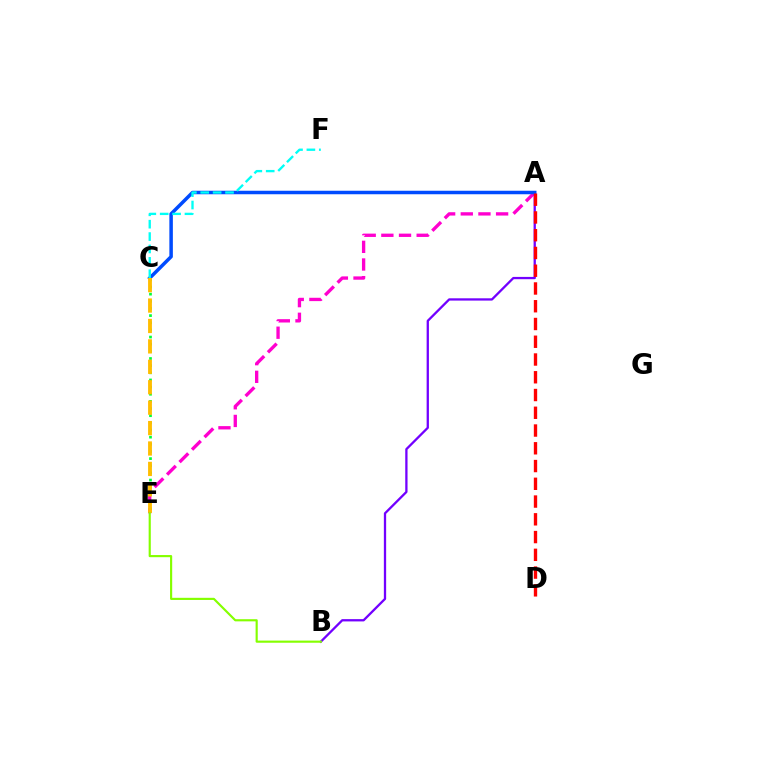{('A', 'E'): [{'color': '#ff00cf', 'line_style': 'dashed', 'thickness': 2.4}], ('A', 'B'): [{'color': '#7200ff', 'line_style': 'solid', 'thickness': 1.65}], ('A', 'C'): [{'color': '#004bff', 'line_style': 'solid', 'thickness': 2.52}], ('C', 'E'): [{'color': '#00ff39', 'line_style': 'dotted', 'thickness': 1.94}, {'color': '#ffbd00', 'line_style': 'dashed', 'thickness': 2.77}], ('C', 'F'): [{'color': '#00fff6', 'line_style': 'dashed', 'thickness': 1.68}], ('A', 'D'): [{'color': '#ff0000', 'line_style': 'dashed', 'thickness': 2.41}], ('B', 'E'): [{'color': '#84ff00', 'line_style': 'solid', 'thickness': 1.55}]}